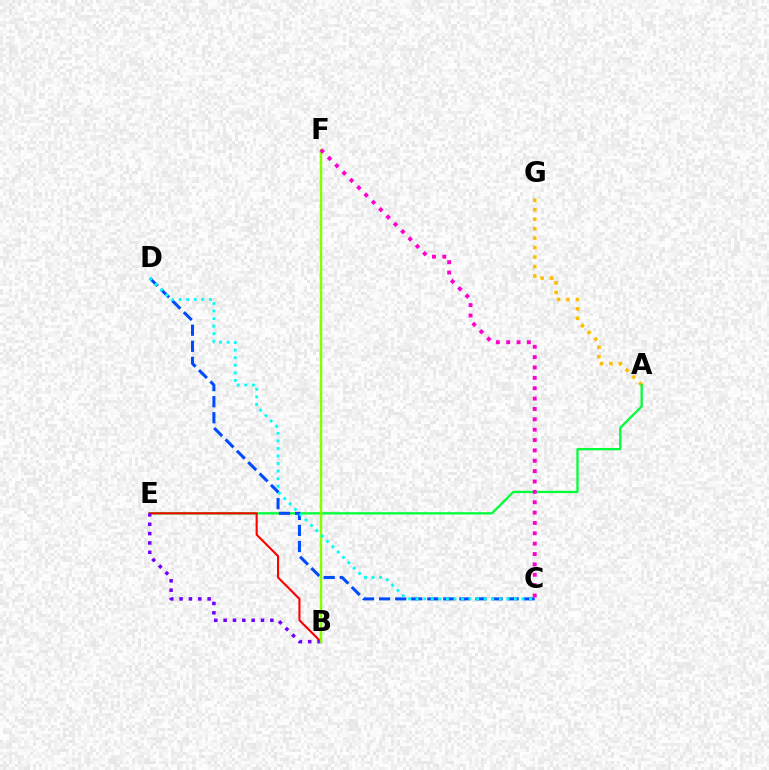{('A', 'G'): [{'color': '#ffbd00', 'line_style': 'dotted', 'thickness': 2.57}], ('A', 'E'): [{'color': '#00ff39', 'line_style': 'solid', 'thickness': 1.64}], ('C', 'D'): [{'color': '#004bff', 'line_style': 'dashed', 'thickness': 2.18}, {'color': '#00fff6', 'line_style': 'dotted', 'thickness': 2.05}], ('B', 'E'): [{'color': '#ff0000', 'line_style': 'solid', 'thickness': 1.53}, {'color': '#7200ff', 'line_style': 'dotted', 'thickness': 2.54}], ('B', 'F'): [{'color': '#84ff00', 'line_style': 'solid', 'thickness': 1.75}], ('C', 'F'): [{'color': '#ff00cf', 'line_style': 'dotted', 'thickness': 2.82}]}